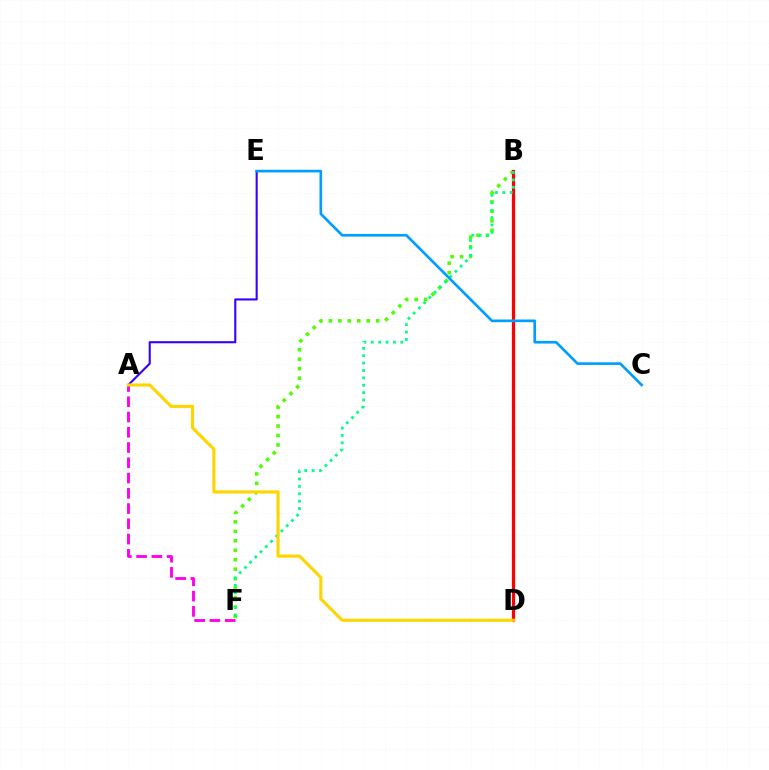{('A', 'F'): [{'color': '#ff00ed', 'line_style': 'dashed', 'thickness': 2.07}], ('B', 'F'): [{'color': '#4fff00', 'line_style': 'dotted', 'thickness': 2.57}, {'color': '#00ff86', 'line_style': 'dotted', 'thickness': 2.01}], ('A', 'E'): [{'color': '#3700ff', 'line_style': 'solid', 'thickness': 1.52}], ('B', 'D'): [{'color': '#ff0000', 'line_style': 'solid', 'thickness': 2.32}], ('C', 'E'): [{'color': '#009eff', 'line_style': 'solid', 'thickness': 1.93}], ('A', 'D'): [{'color': '#ffd500', 'line_style': 'solid', 'thickness': 2.24}]}